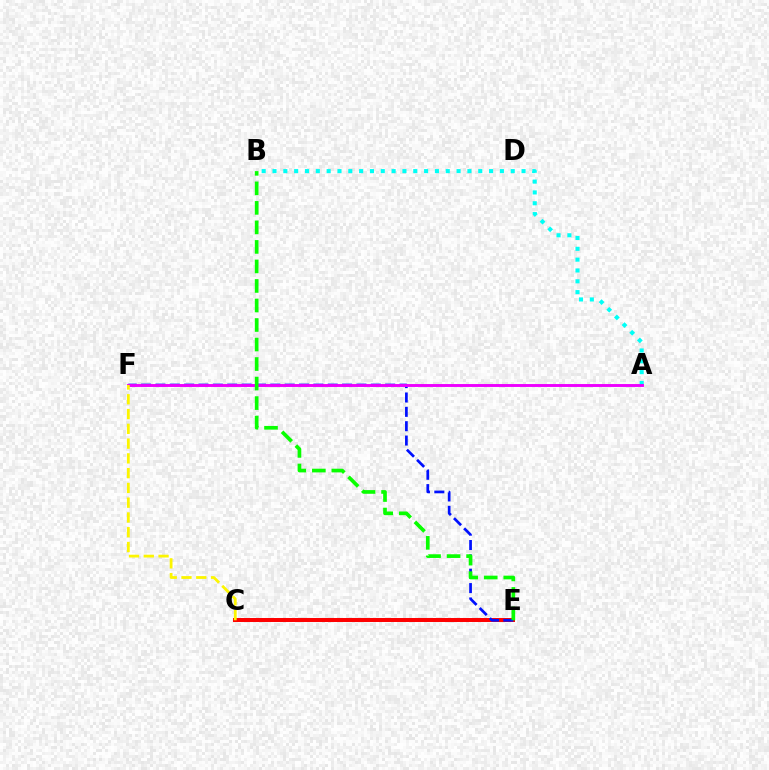{('C', 'E'): [{'color': '#ff0000', 'line_style': 'solid', 'thickness': 2.86}], ('A', 'B'): [{'color': '#00fff6', 'line_style': 'dotted', 'thickness': 2.94}], ('E', 'F'): [{'color': '#0010ff', 'line_style': 'dashed', 'thickness': 1.95}], ('A', 'F'): [{'color': '#ee00ff', 'line_style': 'solid', 'thickness': 2.09}], ('C', 'F'): [{'color': '#fcf500', 'line_style': 'dashed', 'thickness': 2.01}], ('B', 'E'): [{'color': '#08ff00', 'line_style': 'dashed', 'thickness': 2.65}]}